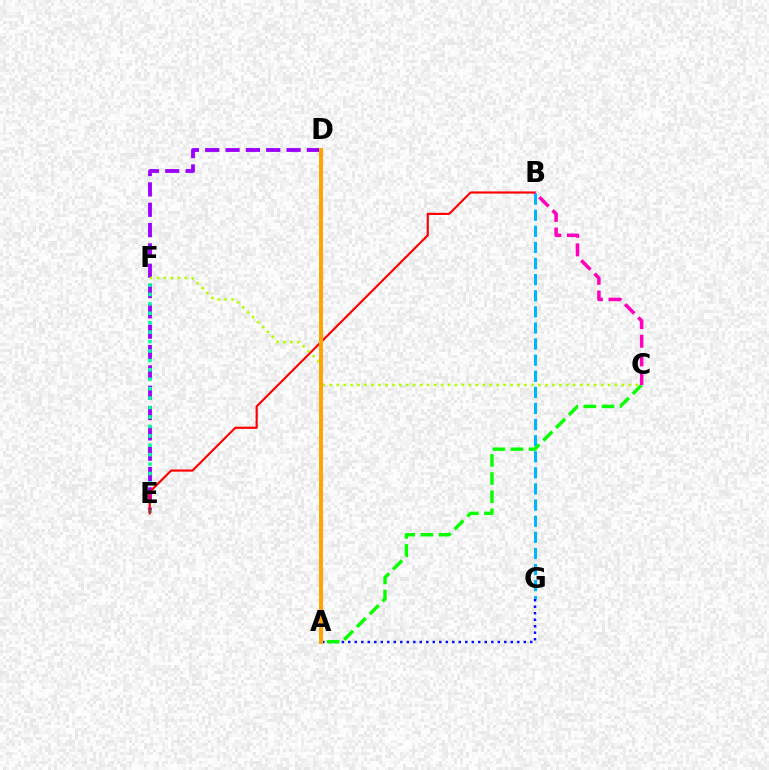{('D', 'E'): [{'color': '#9b00ff', 'line_style': 'dashed', 'thickness': 2.76}], ('E', 'F'): [{'color': '#00ff9d', 'line_style': 'dotted', 'thickness': 2.56}], ('B', 'G'): [{'color': '#00b5ff', 'line_style': 'dashed', 'thickness': 2.19}], ('B', 'E'): [{'color': '#ff0000', 'line_style': 'solid', 'thickness': 1.55}], ('A', 'G'): [{'color': '#0010ff', 'line_style': 'dotted', 'thickness': 1.77}], ('A', 'C'): [{'color': '#08ff00', 'line_style': 'dashed', 'thickness': 2.46}], ('C', 'F'): [{'color': '#b3ff00', 'line_style': 'dotted', 'thickness': 1.89}], ('A', 'D'): [{'color': '#ffa500', 'line_style': 'solid', 'thickness': 2.86}], ('B', 'C'): [{'color': '#ff00bd', 'line_style': 'dashed', 'thickness': 2.53}]}